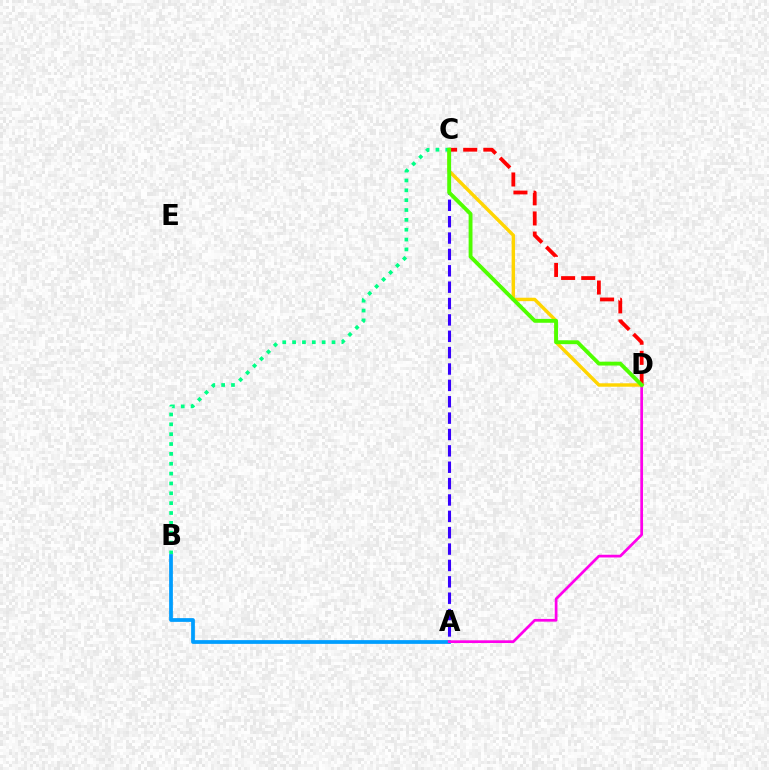{('C', 'D'): [{'color': '#ffd500', 'line_style': 'solid', 'thickness': 2.47}, {'color': '#ff0000', 'line_style': 'dashed', 'thickness': 2.73}, {'color': '#4fff00', 'line_style': 'solid', 'thickness': 2.78}], ('A', 'C'): [{'color': '#3700ff', 'line_style': 'dashed', 'thickness': 2.22}], ('B', 'C'): [{'color': '#00ff86', 'line_style': 'dotted', 'thickness': 2.68}], ('A', 'B'): [{'color': '#009eff', 'line_style': 'solid', 'thickness': 2.7}], ('A', 'D'): [{'color': '#ff00ed', 'line_style': 'solid', 'thickness': 1.96}]}